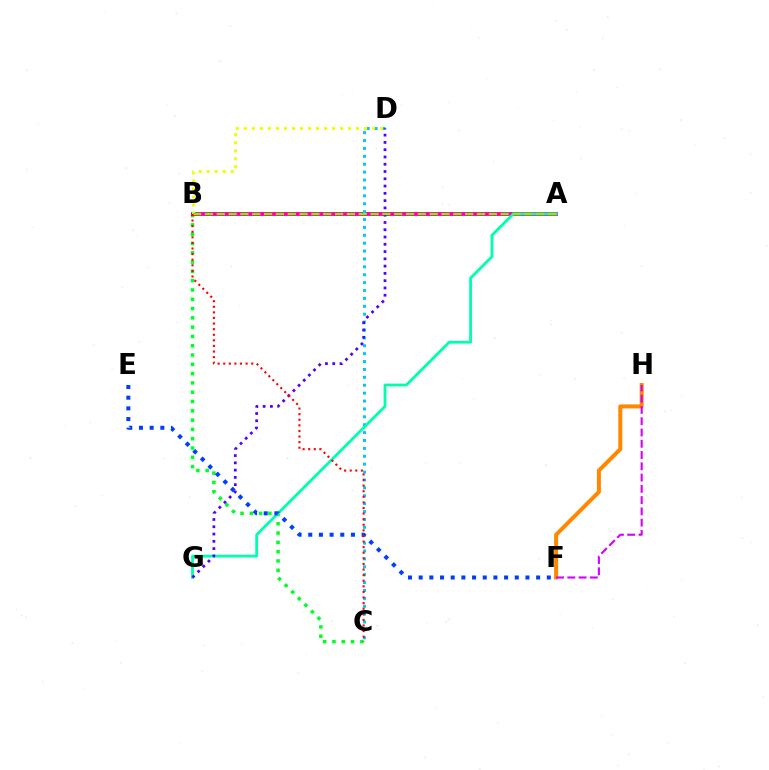{('B', 'C'): [{'color': '#00ff27', 'line_style': 'dotted', 'thickness': 2.53}, {'color': '#ff0000', 'line_style': 'dotted', 'thickness': 1.52}], ('F', 'H'): [{'color': '#ff8800', 'line_style': 'solid', 'thickness': 2.88}, {'color': '#d600ff', 'line_style': 'dashed', 'thickness': 1.53}], ('A', 'B'): [{'color': '#ff00a0', 'line_style': 'solid', 'thickness': 2.82}, {'color': '#66ff00', 'line_style': 'dashed', 'thickness': 1.61}], ('C', 'D'): [{'color': '#00c7ff', 'line_style': 'dotted', 'thickness': 2.14}], ('A', 'G'): [{'color': '#00ffaf', 'line_style': 'solid', 'thickness': 2.03}], ('B', 'D'): [{'color': '#eeff00', 'line_style': 'dotted', 'thickness': 2.18}], ('E', 'F'): [{'color': '#003fff', 'line_style': 'dotted', 'thickness': 2.9}], ('D', 'G'): [{'color': '#4f00ff', 'line_style': 'dotted', 'thickness': 1.98}]}